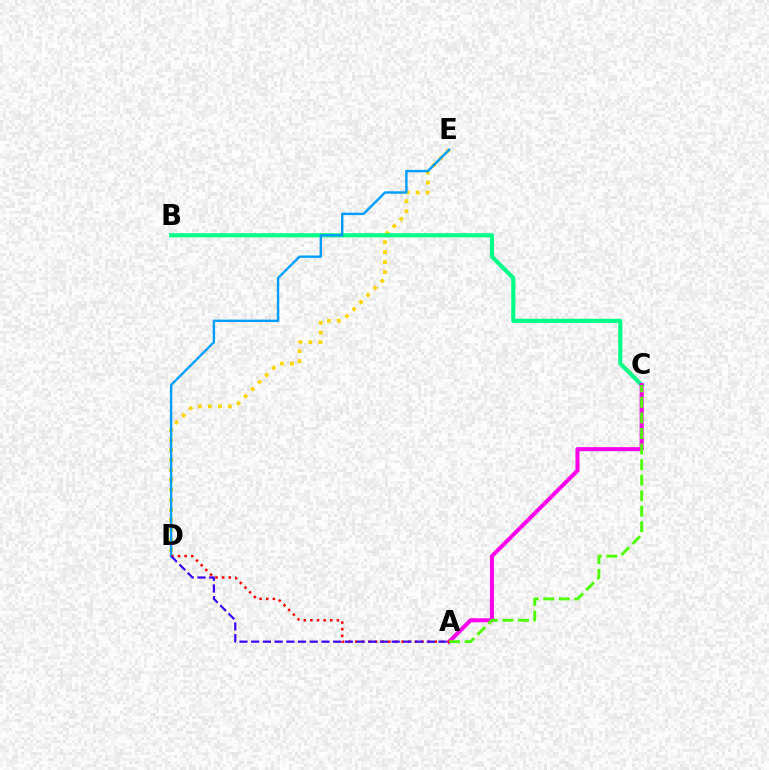{('D', 'E'): [{'color': '#ffd500', 'line_style': 'dotted', 'thickness': 2.71}, {'color': '#009eff', 'line_style': 'solid', 'thickness': 1.74}], ('B', 'C'): [{'color': '#00ff86', 'line_style': 'solid', 'thickness': 2.97}], ('A', 'C'): [{'color': '#ff00ed', 'line_style': 'solid', 'thickness': 2.91}, {'color': '#4fff00', 'line_style': 'dashed', 'thickness': 2.11}], ('A', 'D'): [{'color': '#ff0000', 'line_style': 'dotted', 'thickness': 1.8}, {'color': '#3700ff', 'line_style': 'dashed', 'thickness': 1.59}]}